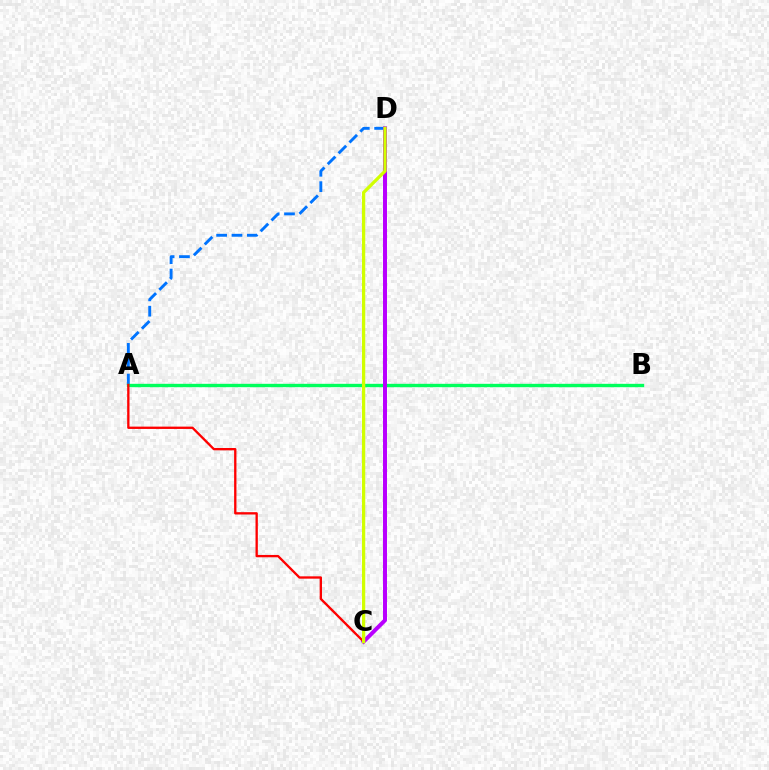{('A', 'D'): [{'color': '#0074ff', 'line_style': 'dashed', 'thickness': 2.08}], ('A', 'B'): [{'color': '#00ff5c', 'line_style': 'solid', 'thickness': 2.43}], ('A', 'C'): [{'color': '#ff0000', 'line_style': 'solid', 'thickness': 1.67}], ('C', 'D'): [{'color': '#b900ff', 'line_style': 'solid', 'thickness': 2.87}, {'color': '#d1ff00', 'line_style': 'solid', 'thickness': 2.34}]}